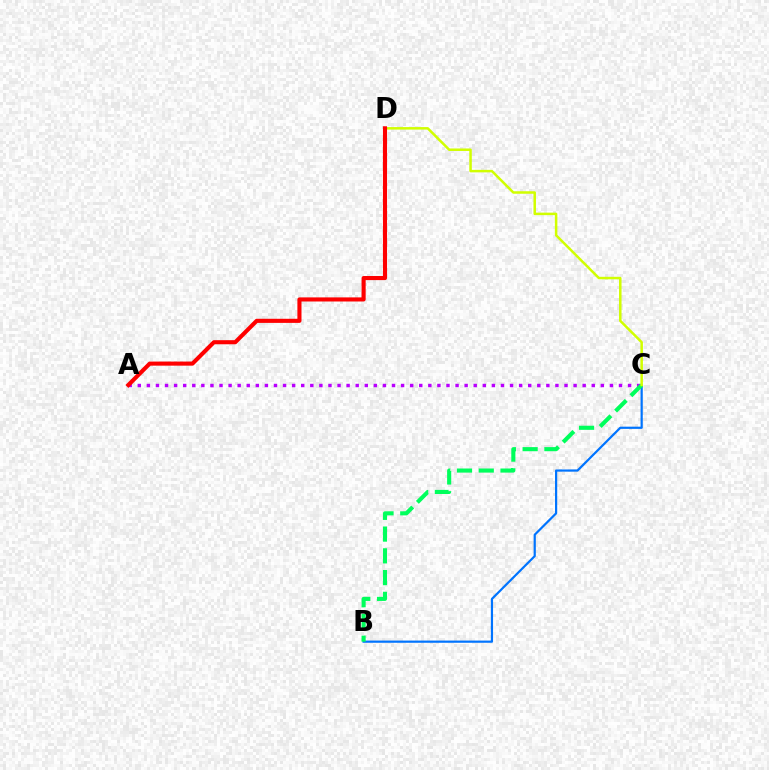{('A', 'C'): [{'color': '#b900ff', 'line_style': 'dotted', 'thickness': 2.47}], ('B', 'C'): [{'color': '#0074ff', 'line_style': 'solid', 'thickness': 1.59}, {'color': '#00ff5c', 'line_style': 'dashed', 'thickness': 2.96}], ('C', 'D'): [{'color': '#d1ff00', 'line_style': 'solid', 'thickness': 1.8}], ('A', 'D'): [{'color': '#ff0000', 'line_style': 'solid', 'thickness': 2.95}]}